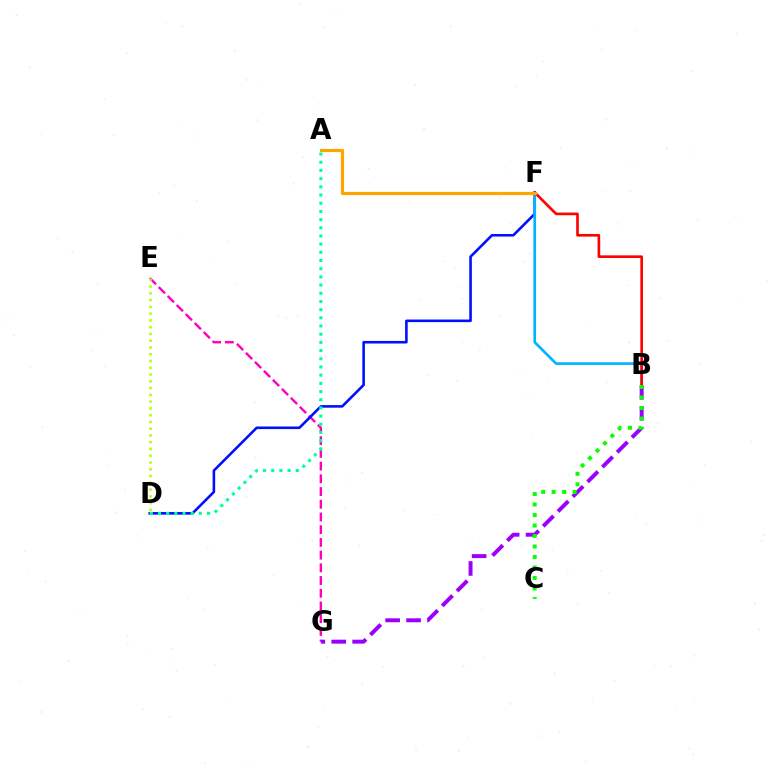{('E', 'G'): [{'color': '#ff00bd', 'line_style': 'dashed', 'thickness': 1.73}], ('D', 'F'): [{'color': '#0010ff', 'line_style': 'solid', 'thickness': 1.87}], ('B', 'G'): [{'color': '#9b00ff', 'line_style': 'dashed', 'thickness': 2.84}], ('B', 'F'): [{'color': '#00b5ff', 'line_style': 'solid', 'thickness': 1.92}, {'color': '#ff0000', 'line_style': 'solid', 'thickness': 1.91}], ('A', 'D'): [{'color': '#00ff9d', 'line_style': 'dotted', 'thickness': 2.22}], ('D', 'E'): [{'color': '#b3ff00', 'line_style': 'dotted', 'thickness': 1.84}], ('B', 'C'): [{'color': '#08ff00', 'line_style': 'dotted', 'thickness': 2.85}], ('A', 'F'): [{'color': '#ffa500', 'line_style': 'solid', 'thickness': 2.3}]}